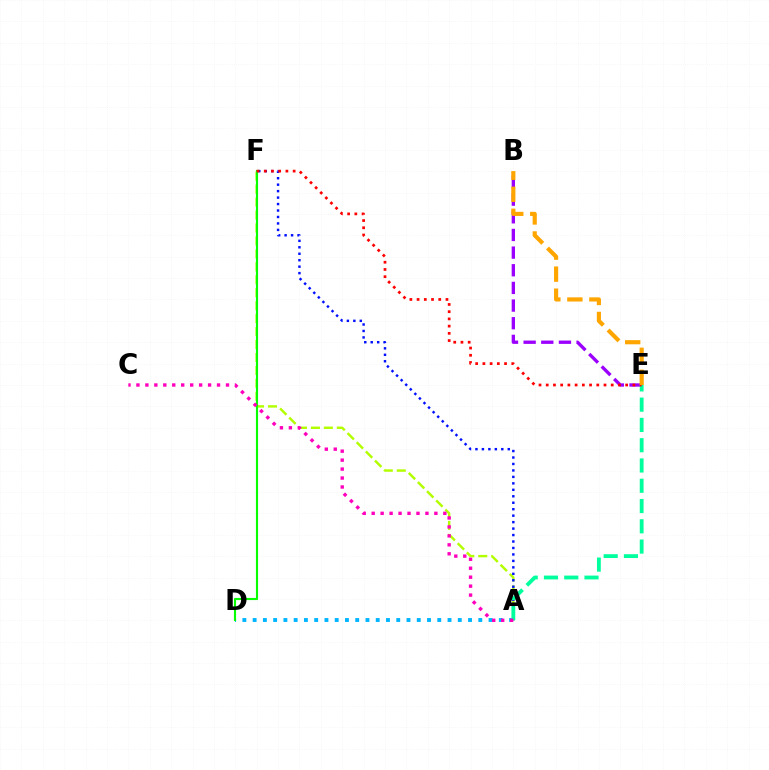{('A', 'F'): [{'color': '#b3ff00', 'line_style': 'dashed', 'thickness': 1.76}, {'color': '#0010ff', 'line_style': 'dotted', 'thickness': 1.76}], ('B', 'E'): [{'color': '#9b00ff', 'line_style': 'dashed', 'thickness': 2.4}, {'color': '#ffa500', 'line_style': 'dashed', 'thickness': 2.99}], ('A', 'D'): [{'color': '#00b5ff', 'line_style': 'dotted', 'thickness': 2.79}], ('A', 'E'): [{'color': '#00ff9d', 'line_style': 'dashed', 'thickness': 2.75}], ('D', 'F'): [{'color': '#08ff00', 'line_style': 'solid', 'thickness': 1.54}], ('A', 'C'): [{'color': '#ff00bd', 'line_style': 'dotted', 'thickness': 2.43}], ('E', 'F'): [{'color': '#ff0000', 'line_style': 'dotted', 'thickness': 1.96}]}